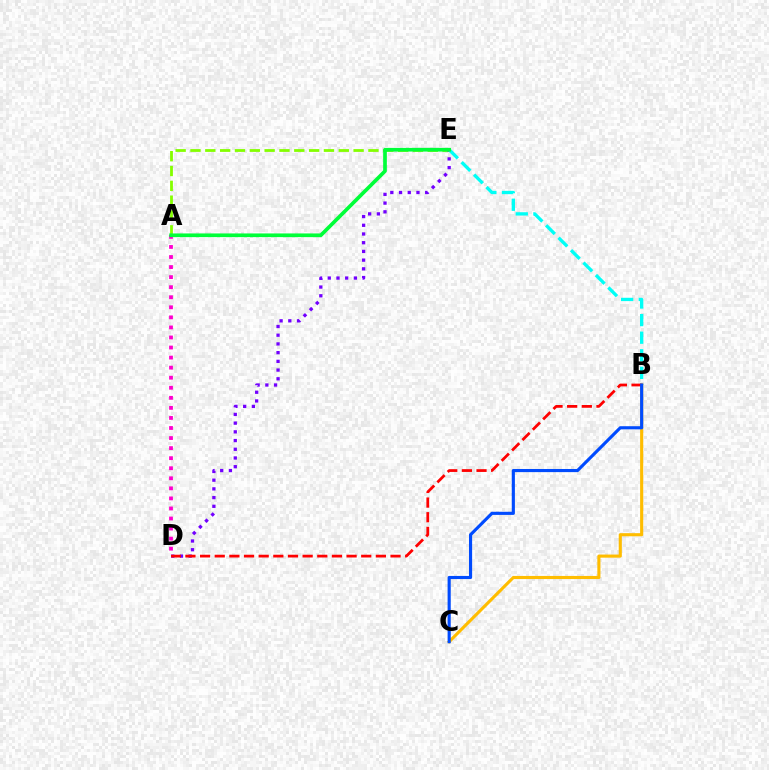{('A', 'E'): [{'color': '#84ff00', 'line_style': 'dashed', 'thickness': 2.01}, {'color': '#00ff39', 'line_style': 'solid', 'thickness': 2.65}], ('A', 'D'): [{'color': '#ff00cf', 'line_style': 'dotted', 'thickness': 2.73}], ('D', 'E'): [{'color': '#7200ff', 'line_style': 'dotted', 'thickness': 2.37}], ('B', 'E'): [{'color': '#00fff6', 'line_style': 'dashed', 'thickness': 2.39}], ('B', 'C'): [{'color': '#ffbd00', 'line_style': 'solid', 'thickness': 2.24}, {'color': '#004bff', 'line_style': 'solid', 'thickness': 2.26}], ('B', 'D'): [{'color': '#ff0000', 'line_style': 'dashed', 'thickness': 1.99}]}